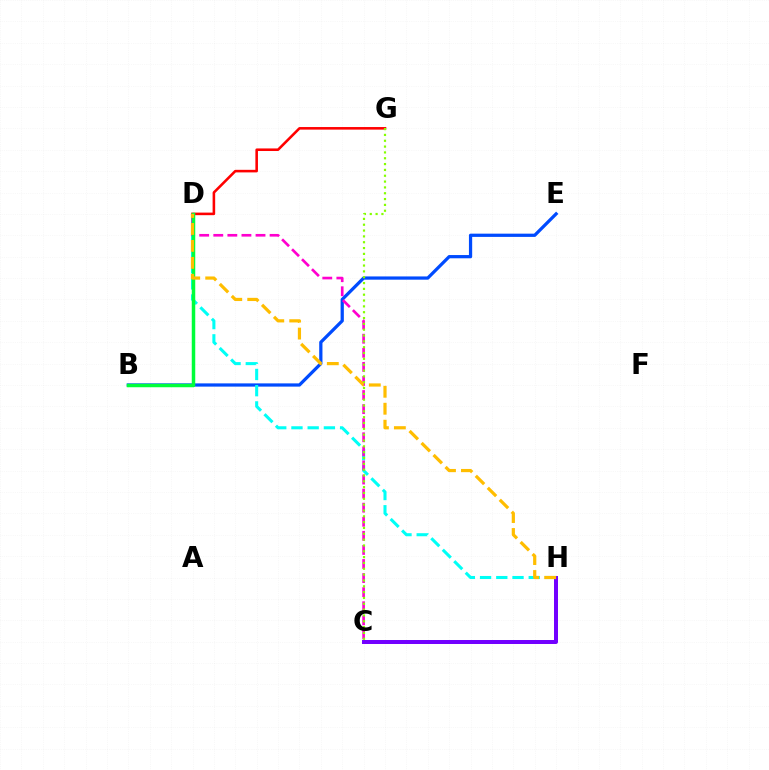{('B', 'E'): [{'color': '#004bff', 'line_style': 'solid', 'thickness': 2.33}], ('D', 'H'): [{'color': '#00fff6', 'line_style': 'dashed', 'thickness': 2.2}, {'color': '#ffbd00', 'line_style': 'dashed', 'thickness': 2.3}], ('D', 'G'): [{'color': '#ff0000', 'line_style': 'solid', 'thickness': 1.86}], ('C', 'D'): [{'color': '#ff00cf', 'line_style': 'dashed', 'thickness': 1.91}], ('B', 'D'): [{'color': '#00ff39', 'line_style': 'solid', 'thickness': 2.52}], ('C', 'H'): [{'color': '#7200ff', 'line_style': 'solid', 'thickness': 2.87}], ('C', 'G'): [{'color': '#84ff00', 'line_style': 'dotted', 'thickness': 1.58}]}